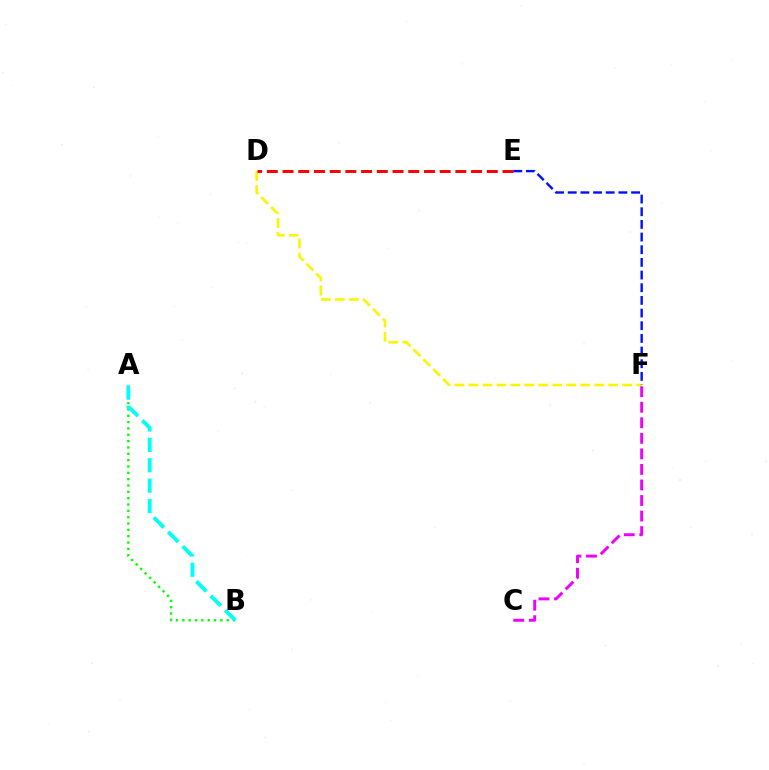{('A', 'B'): [{'color': '#08ff00', 'line_style': 'dotted', 'thickness': 1.72}, {'color': '#00fff6', 'line_style': 'dashed', 'thickness': 2.77}], ('D', 'F'): [{'color': '#fcf500', 'line_style': 'dashed', 'thickness': 1.9}], ('C', 'F'): [{'color': '#ee00ff', 'line_style': 'dashed', 'thickness': 2.11}], ('D', 'E'): [{'color': '#ff0000', 'line_style': 'dashed', 'thickness': 2.13}], ('E', 'F'): [{'color': '#0010ff', 'line_style': 'dashed', 'thickness': 1.72}]}